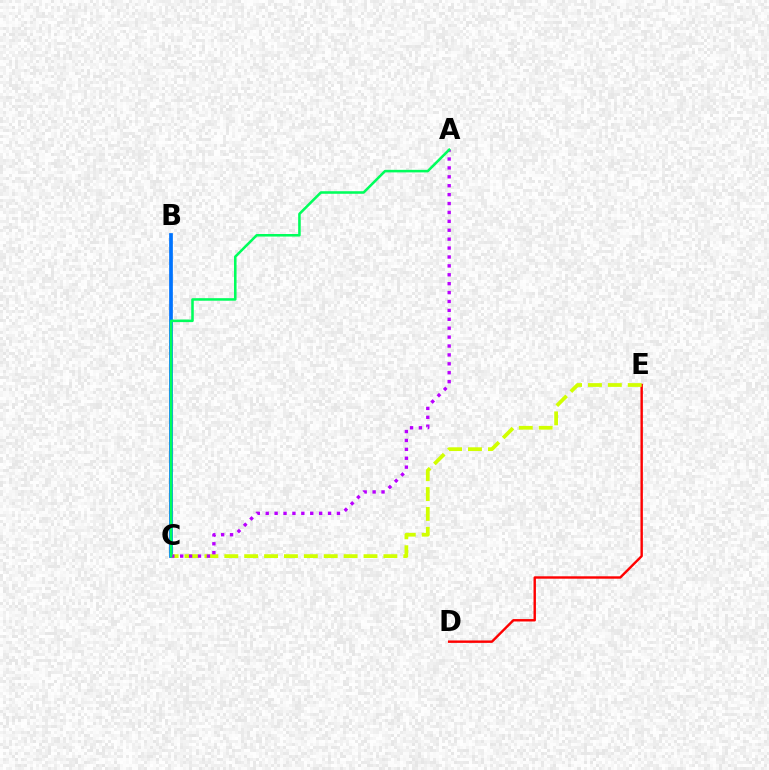{('B', 'C'): [{'color': '#0074ff', 'line_style': 'solid', 'thickness': 2.68}], ('D', 'E'): [{'color': '#ff0000', 'line_style': 'solid', 'thickness': 1.74}], ('C', 'E'): [{'color': '#d1ff00', 'line_style': 'dashed', 'thickness': 2.7}], ('A', 'C'): [{'color': '#b900ff', 'line_style': 'dotted', 'thickness': 2.42}, {'color': '#00ff5c', 'line_style': 'solid', 'thickness': 1.84}]}